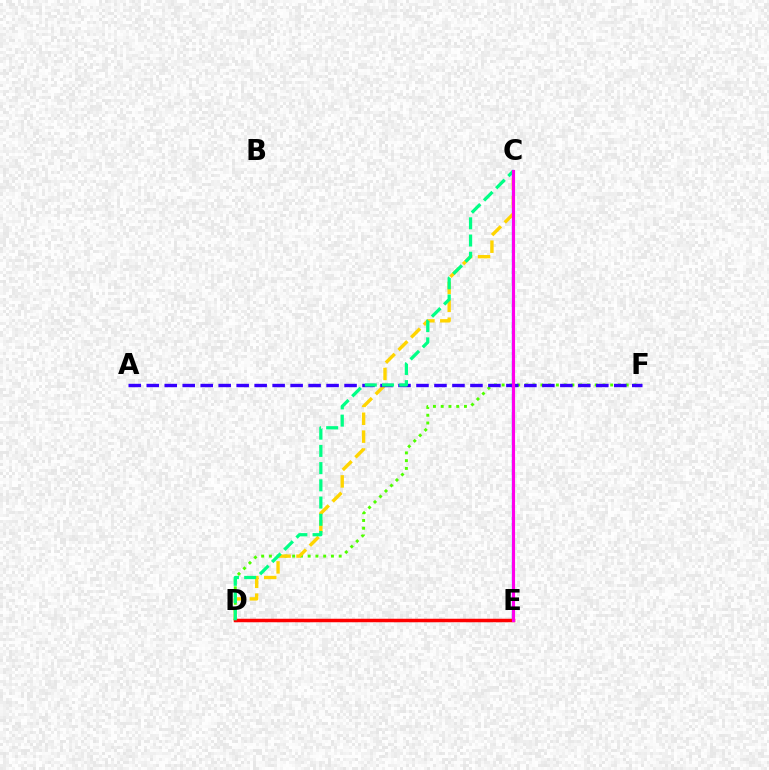{('C', 'E'): [{'color': '#009eff', 'line_style': 'solid', 'thickness': 1.62}, {'color': '#ff00ed', 'line_style': 'solid', 'thickness': 2.25}], ('D', 'F'): [{'color': '#4fff00', 'line_style': 'dotted', 'thickness': 2.11}], ('C', 'D'): [{'color': '#ffd500', 'line_style': 'dashed', 'thickness': 2.43}, {'color': '#00ff86', 'line_style': 'dashed', 'thickness': 2.34}], ('D', 'E'): [{'color': '#ff0000', 'line_style': 'solid', 'thickness': 2.52}], ('A', 'F'): [{'color': '#3700ff', 'line_style': 'dashed', 'thickness': 2.44}]}